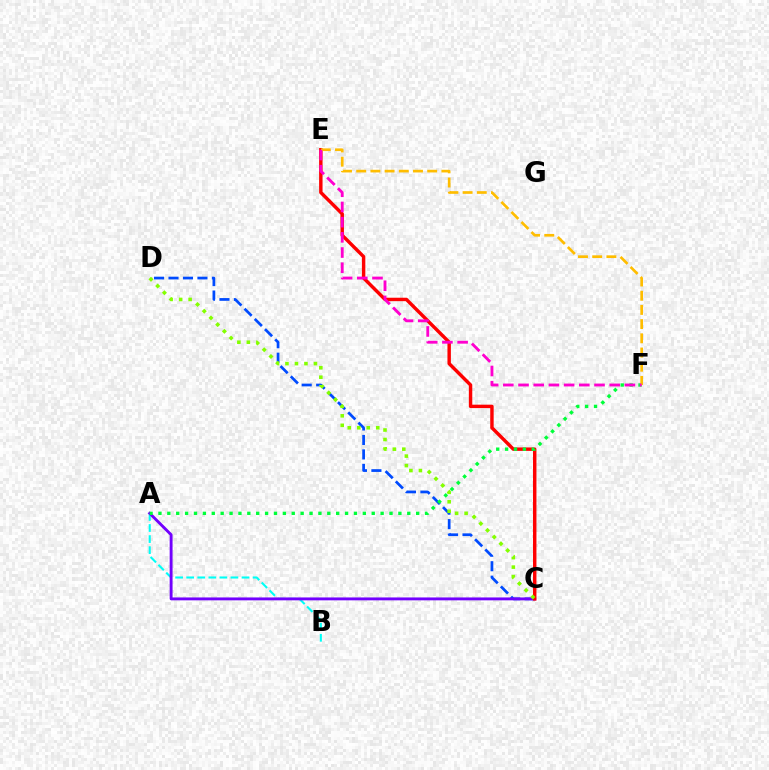{('A', 'B'): [{'color': '#00fff6', 'line_style': 'dashed', 'thickness': 1.5}], ('C', 'D'): [{'color': '#004bff', 'line_style': 'dashed', 'thickness': 1.97}, {'color': '#84ff00', 'line_style': 'dotted', 'thickness': 2.58}], ('A', 'C'): [{'color': '#7200ff', 'line_style': 'solid', 'thickness': 2.08}], ('C', 'E'): [{'color': '#ff0000', 'line_style': 'solid', 'thickness': 2.47}], ('A', 'F'): [{'color': '#00ff39', 'line_style': 'dotted', 'thickness': 2.41}], ('E', 'F'): [{'color': '#ffbd00', 'line_style': 'dashed', 'thickness': 1.93}, {'color': '#ff00cf', 'line_style': 'dashed', 'thickness': 2.06}]}